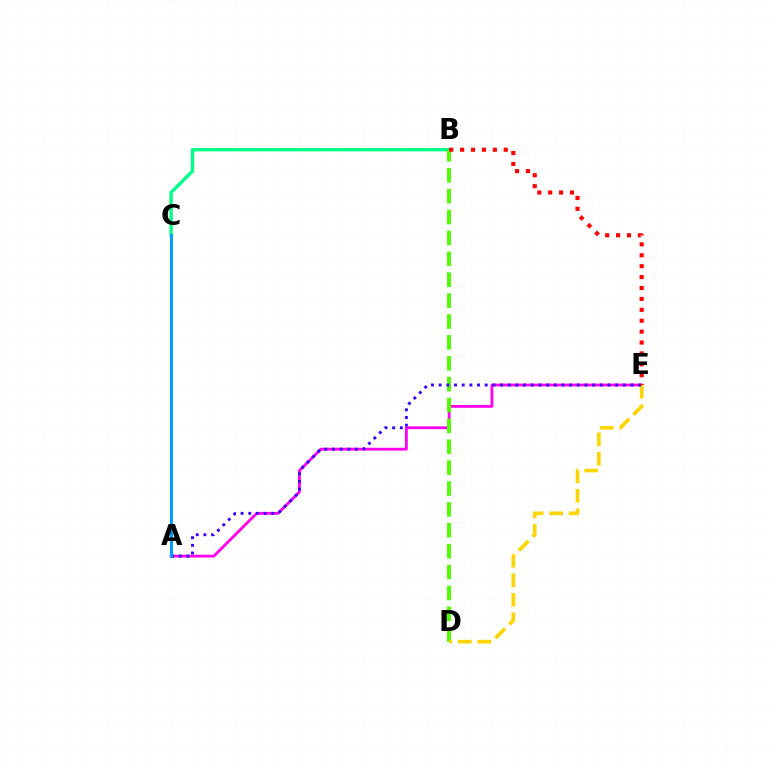{('A', 'E'): [{'color': '#ff00ed', 'line_style': 'solid', 'thickness': 2.03}, {'color': '#3700ff', 'line_style': 'dotted', 'thickness': 2.09}], ('B', 'C'): [{'color': '#00ff86', 'line_style': 'solid', 'thickness': 2.43}], ('B', 'D'): [{'color': '#4fff00', 'line_style': 'dashed', 'thickness': 2.84}], ('D', 'E'): [{'color': '#ffd500', 'line_style': 'dashed', 'thickness': 2.64}], ('A', 'C'): [{'color': '#009eff', 'line_style': 'solid', 'thickness': 2.14}], ('B', 'E'): [{'color': '#ff0000', 'line_style': 'dotted', 'thickness': 2.96}]}